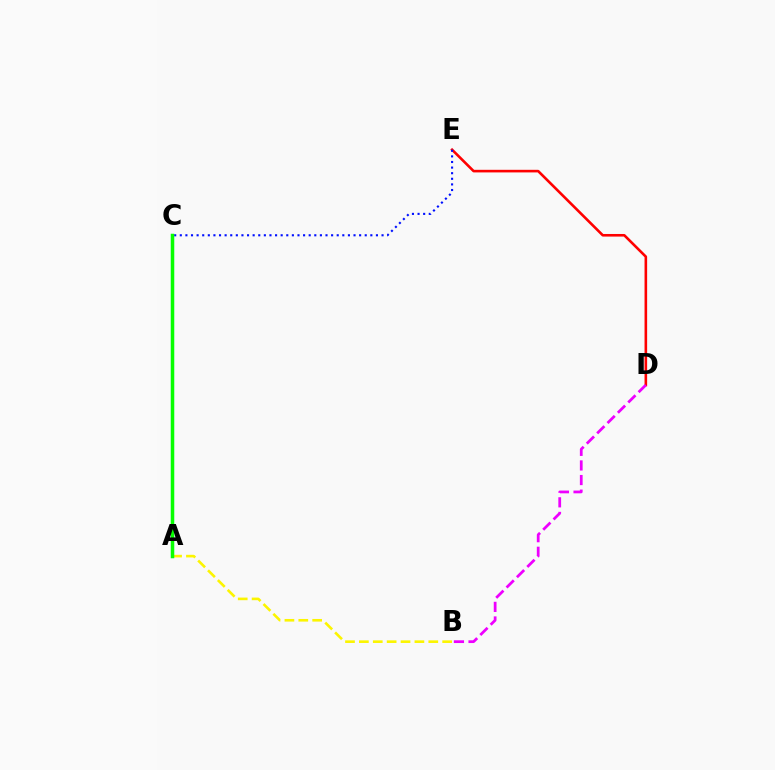{('A', 'B'): [{'color': '#fcf500', 'line_style': 'dashed', 'thickness': 1.89}], ('A', 'C'): [{'color': '#00fff6', 'line_style': 'solid', 'thickness': 2.26}, {'color': '#08ff00', 'line_style': 'solid', 'thickness': 2.49}], ('D', 'E'): [{'color': '#ff0000', 'line_style': 'solid', 'thickness': 1.87}], ('C', 'E'): [{'color': '#0010ff', 'line_style': 'dotted', 'thickness': 1.52}], ('B', 'D'): [{'color': '#ee00ff', 'line_style': 'dashed', 'thickness': 1.98}]}